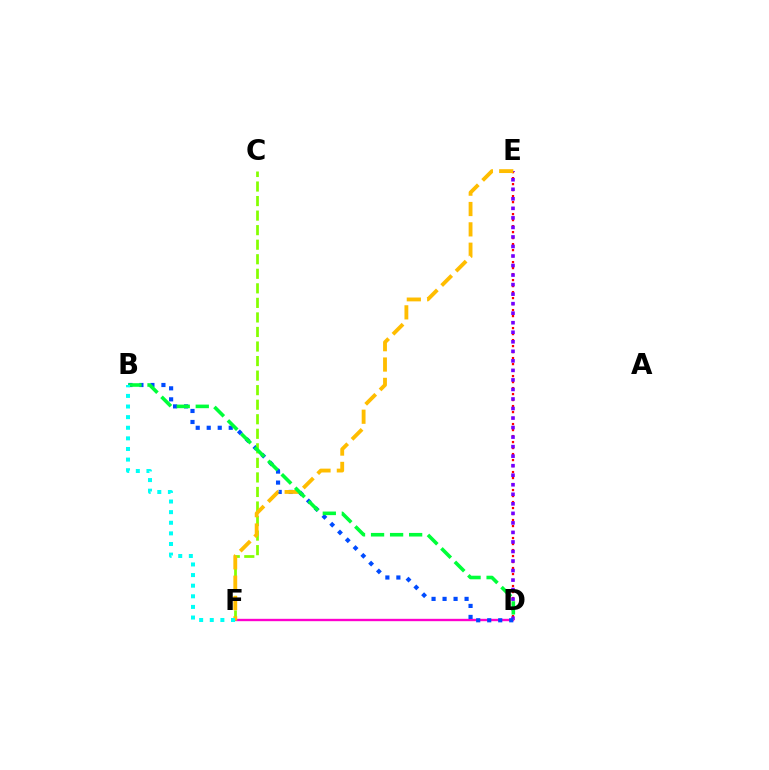{('D', 'E'): [{'color': '#ff0000', 'line_style': 'dotted', 'thickness': 1.63}, {'color': '#7200ff', 'line_style': 'dotted', 'thickness': 2.59}], ('D', 'F'): [{'color': '#ff00cf', 'line_style': 'solid', 'thickness': 1.7}], ('B', 'D'): [{'color': '#004bff', 'line_style': 'dotted', 'thickness': 2.99}, {'color': '#00ff39', 'line_style': 'dashed', 'thickness': 2.59}], ('C', 'F'): [{'color': '#84ff00', 'line_style': 'dashed', 'thickness': 1.98}], ('E', 'F'): [{'color': '#ffbd00', 'line_style': 'dashed', 'thickness': 2.76}], ('B', 'F'): [{'color': '#00fff6', 'line_style': 'dotted', 'thickness': 2.88}]}